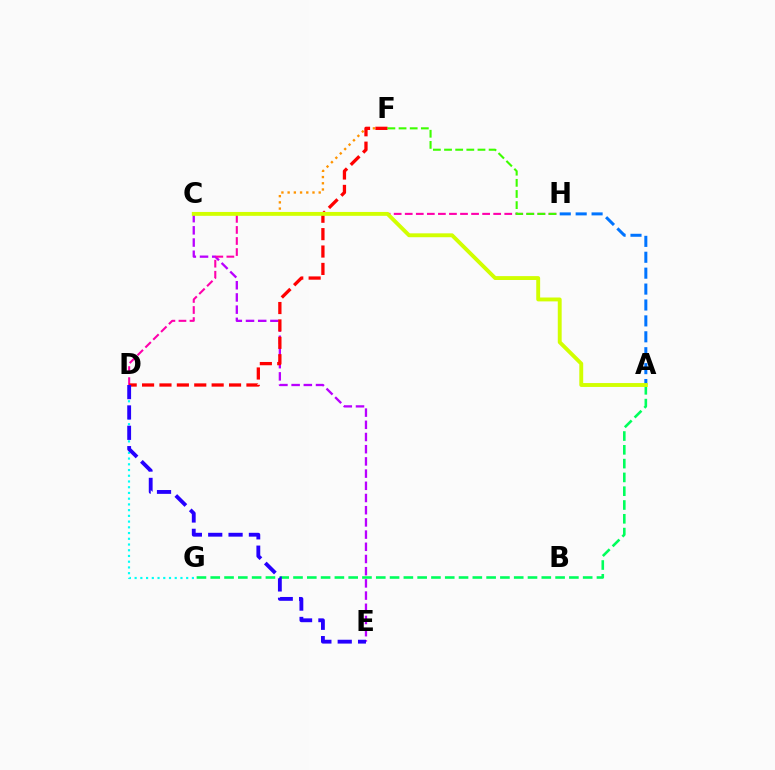{('C', 'E'): [{'color': '#b900ff', 'line_style': 'dashed', 'thickness': 1.66}], ('A', 'H'): [{'color': '#0074ff', 'line_style': 'dashed', 'thickness': 2.16}], ('D', 'H'): [{'color': '#ff00ac', 'line_style': 'dashed', 'thickness': 1.5}], ('C', 'F'): [{'color': '#ff9400', 'line_style': 'dotted', 'thickness': 1.69}], ('D', 'G'): [{'color': '#00fff6', 'line_style': 'dotted', 'thickness': 1.56}], ('A', 'G'): [{'color': '#00ff5c', 'line_style': 'dashed', 'thickness': 1.87}], ('D', 'F'): [{'color': '#ff0000', 'line_style': 'dashed', 'thickness': 2.36}], ('D', 'E'): [{'color': '#2500ff', 'line_style': 'dashed', 'thickness': 2.76}], ('A', 'C'): [{'color': '#d1ff00', 'line_style': 'solid', 'thickness': 2.79}], ('F', 'H'): [{'color': '#3dff00', 'line_style': 'dashed', 'thickness': 1.51}]}